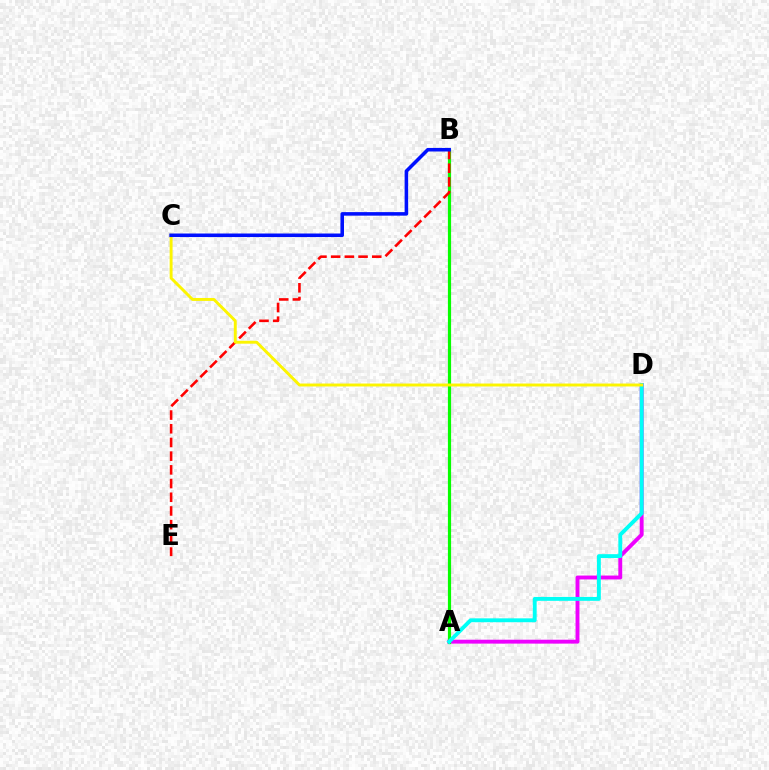{('A', 'D'): [{'color': '#ee00ff', 'line_style': 'solid', 'thickness': 2.8}, {'color': '#00fff6', 'line_style': 'solid', 'thickness': 2.79}], ('A', 'B'): [{'color': '#08ff00', 'line_style': 'solid', 'thickness': 2.3}], ('B', 'E'): [{'color': '#ff0000', 'line_style': 'dashed', 'thickness': 1.86}], ('C', 'D'): [{'color': '#fcf500', 'line_style': 'solid', 'thickness': 2.11}], ('B', 'C'): [{'color': '#0010ff', 'line_style': 'solid', 'thickness': 2.55}]}